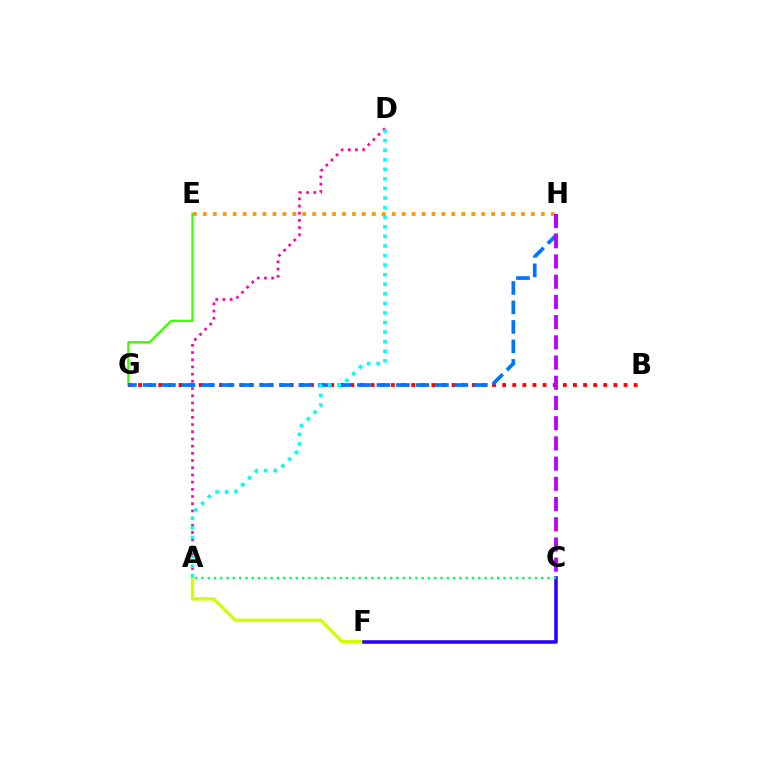{('A', 'F'): [{'color': '#d1ff00', 'line_style': 'solid', 'thickness': 2.42}], ('E', 'G'): [{'color': '#3dff00', 'line_style': 'solid', 'thickness': 1.66}], ('B', 'G'): [{'color': '#ff0000', 'line_style': 'dotted', 'thickness': 2.75}], ('G', 'H'): [{'color': '#0074ff', 'line_style': 'dashed', 'thickness': 2.65}], ('A', 'D'): [{'color': '#ff00ac', 'line_style': 'dotted', 'thickness': 1.96}, {'color': '#00fff6', 'line_style': 'dotted', 'thickness': 2.6}], ('C', 'F'): [{'color': '#2500ff', 'line_style': 'solid', 'thickness': 2.53}], ('A', 'C'): [{'color': '#00ff5c', 'line_style': 'dotted', 'thickness': 1.71}], ('E', 'H'): [{'color': '#ff9400', 'line_style': 'dotted', 'thickness': 2.7}], ('C', 'H'): [{'color': '#b900ff', 'line_style': 'dashed', 'thickness': 2.75}]}